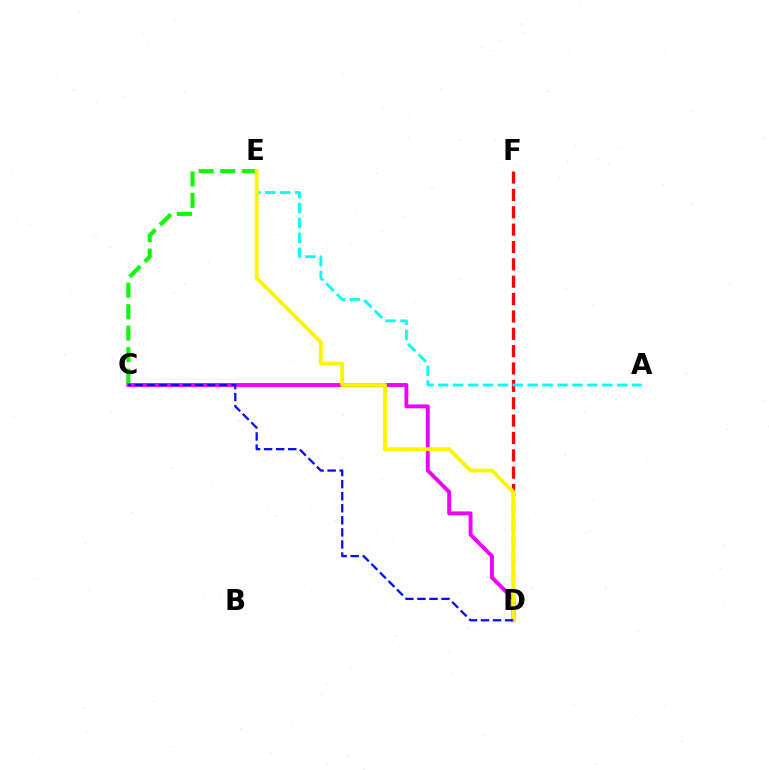{('D', 'F'): [{'color': '#ff0000', 'line_style': 'dashed', 'thickness': 2.36}], ('C', 'E'): [{'color': '#08ff00', 'line_style': 'dashed', 'thickness': 2.92}], ('C', 'D'): [{'color': '#ee00ff', 'line_style': 'solid', 'thickness': 2.79}, {'color': '#0010ff', 'line_style': 'dashed', 'thickness': 1.64}], ('A', 'E'): [{'color': '#00fff6', 'line_style': 'dashed', 'thickness': 2.02}], ('D', 'E'): [{'color': '#fcf500', 'line_style': 'solid', 'thickness': 2.78}]}